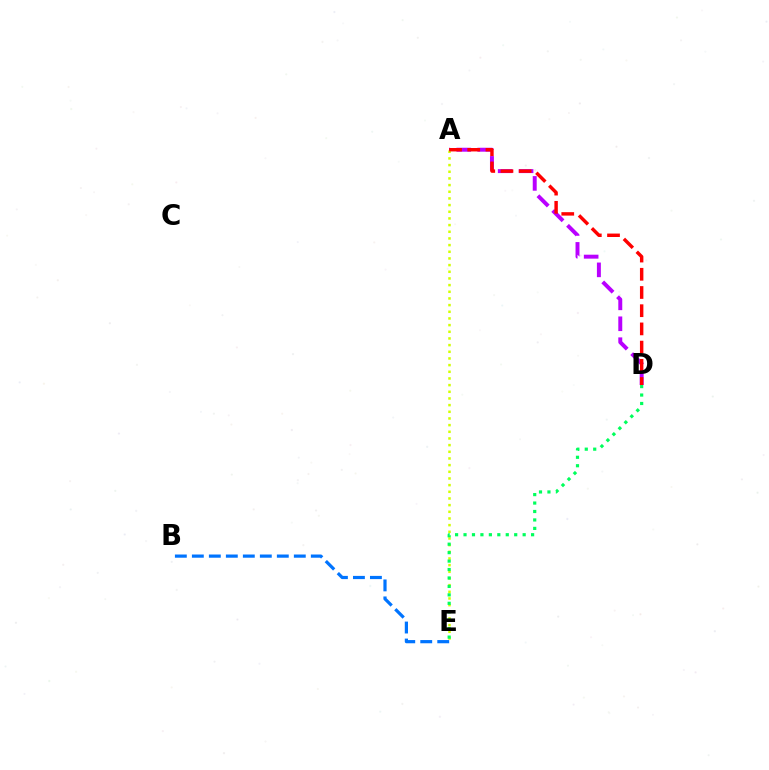{('A', 'D'): [{'color': '#b900ff', 'line_style': 'dashed', 'thickness': 2.84}, {'color': '#ff0000', 'line_style': 'dashed', 'thickness': 2.47}], ('A', 'E'): [{'color': '#d1ff00', 'line_style': 'dotted', 'thickness': 1.81}], ('D', 'E'): [{'color': '#00ff5c', 'line_style': 'dotted', 'thickness': 2.29}], ('B', 'E'): [{'color': '#0074ff', 'line_style': 'dashed', 'thickness': 2.31}]}